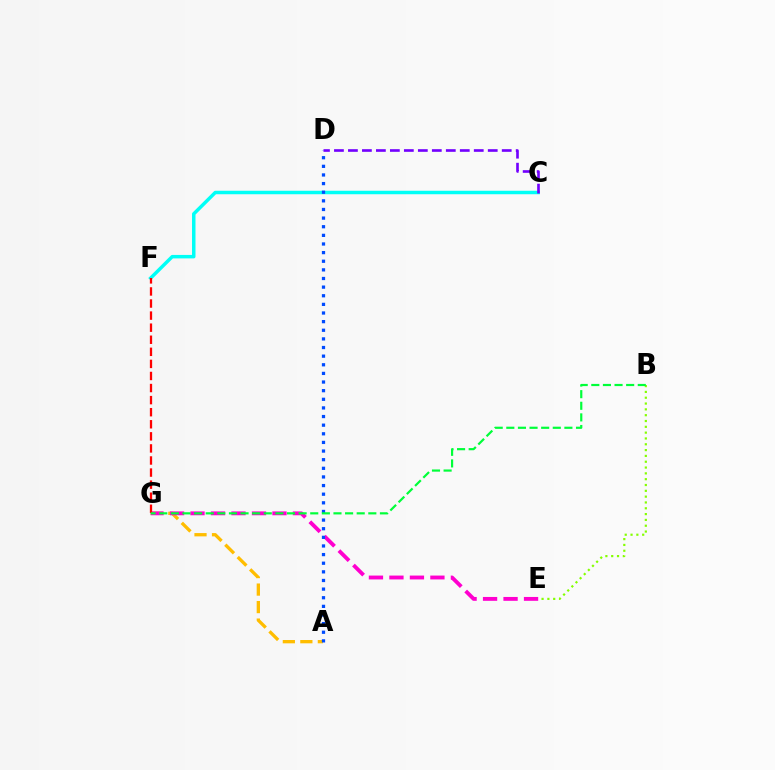{('C', 'F'): [{'color': '#00fff6', 'line_style': 'solid', 'thickness': 2.5}], ('A', 'G'): [{'color': '#ffbd00', 'line_style': 'dashed', 'thickness': 2.38}], ('E', 'G'): [{'color': '#ff00cf', 'line_style': 'dashed', 'thickness': 2.78}], ('F', 'G'): [{'color': '#ff0000', 'line_style': 'dashed', 'thickness': 1.64}], ('A', 'D'): [{'color': '#004bff', 'line_style': 'dotted', 'thickness': 2.34}], ('C', 'D'): [{'color': '#7200ff', 'line_style': 'dashed', 'thickness': 1.9}], ('B', 'E'): [{'color': '#84ff00', 'line_style': 'dotted', 'thickness': 1.58}], ('B', 'G'): [{'color': '#00ff39', 'line_style': 'dashed', 'thickness': 1.58}]}